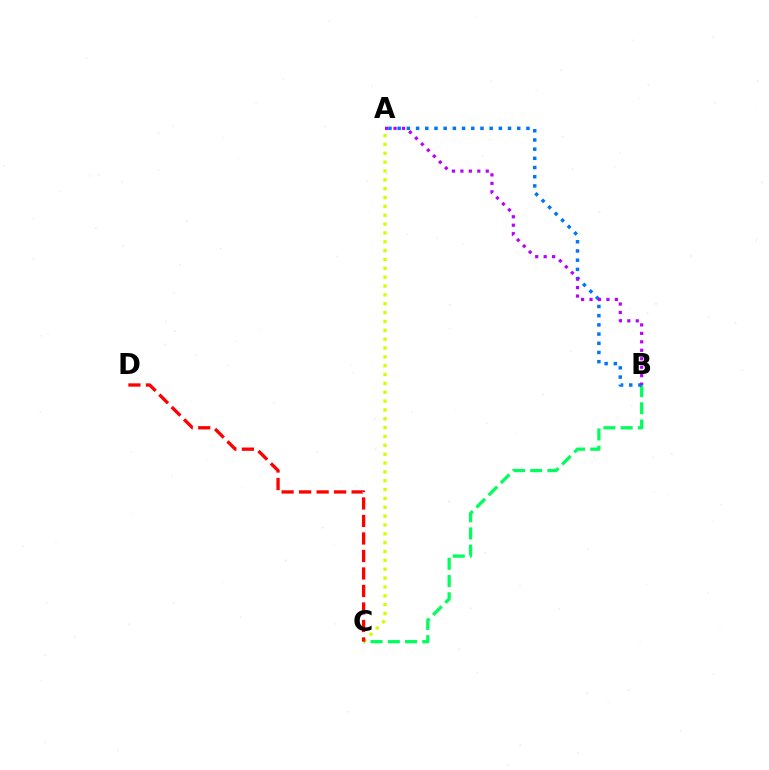{('B', 'C'): [{'color': '#00ff5c', 'line_style': 'dashed', 'thickness': 2.34}], ('A', 'B'): [{'color': '#0074ff', 'line_style': 'dotted', 'thickness': 2.5}, {'color': '#b900ff', 'line_style': 'dotted', 'thickness': 2.3}], ('A', 'C'): [{'color': '#d1ff00', 'line_style': 'dotted', 'thickness': 2.4}], ('C', 'D'): [{'color': '#ff0000', 'line_style': 'dashed', 'thickness': 2.38}]}